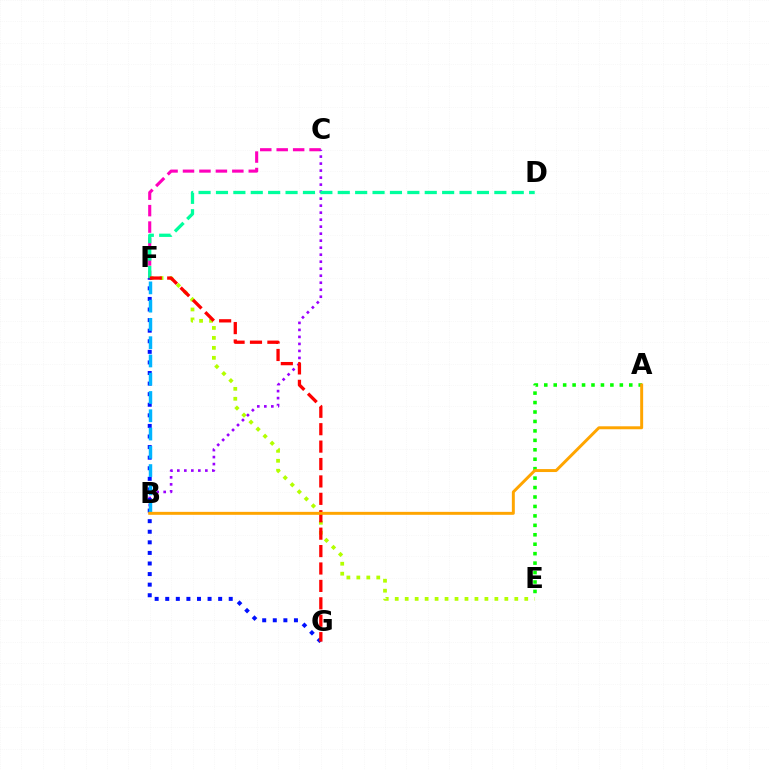{('C', 'F'): [{'color': '#ff00bd', 'line_style': 'dashed', 'thickness': 2.23}], ('E', 'F'): [{'color': '#b3ff00', 'line_style': 'dotted', 'thickness': 2.71}], ('B', 'C'): [{'color': '#9b00ff', 'line_style': 'dotted', 'thickness': 1.9}], ('F', 'G'): [{'color': '#0010ff', 'line_style': 'dotted', 'thickness': 2.88}, {'color': '#ff0000', 'line_style': 'dashed', 'thickness': 2.37}], ('D', 'F'): [{'color': '#00ff9d', 'line_style': 'dashed', 'thickness': 2.36}], ('A', 'E'): [{'color': '#08ff00', 'line_style': 'dotted', 'thickness': 2.57}], ('B', 'F'): [{'color': '#00b5ff', 'line_style': 'dashed', 'thickness': 2.48}], ('A', 'B'): [{'color': '#ffa500', 'line_style': 'solid', 'thickness': 2.13}]}